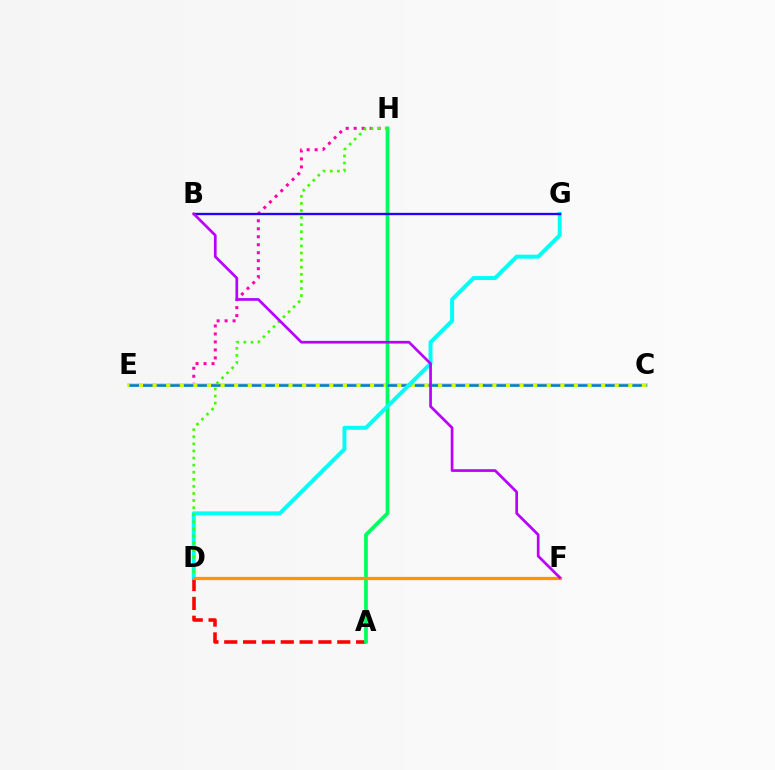{('E', 'H'): [{'color': '#ff00ac', 'line_style': 'dotted', 'thickness': 2.17}], ('A', 'D'): [{'color': '#ff0000', 'line_style': 'dashed', 'thickness': 2.56}], ('C', 'E'): [{'color': '#d1ff00', 'line_style': 'solid', 'thickness': 2.72}, {'color': '#0074ff', 'line_style': 'dashed', 'thickness': 1.85}], ('A', 'H'): [{'color': '#00ff5c', 'line_style': 'solid', 'thickness': 2.68}], ('D', 'G'): [{'color': '#00fff6', 'line_style': 'solid', 'thickness': 2.85}], ('B', 'G'): [{'color': '#2500ff', 'line_style': 'solid', 'thickness': 1.68}], ('D', 'F'): [{'color': '#ff9400', 'line_style': 'solid', 'thickness': 2.33}], ('D', 'H'): [{'color': '#3dff00', 'line_style': 'dotted', 'thickness': 1.93}], ('B', 'F'): [{'color': '#b900ff', 'line_style': 'solid', 'thickness': 1.94}]}